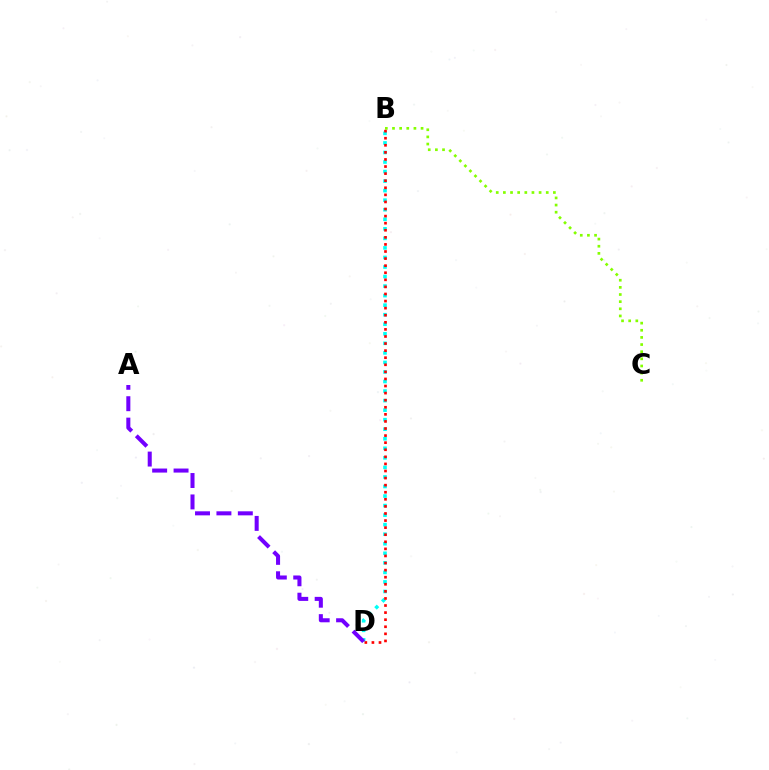{('B', 'D'): [{'color': '#00fff6', 'line_style': 'dotted', 'thickness': 2.59}, {'color': '#ff0000', 'line_style': 'dotted', 'thickness': 1.92}], ('B', 'C'): [{'color': '#84ff00', 'line_style': 'dotted', 'thickness': 1.94}], ('A', 'D'): [{'color': '#7200ff', 'line_style': 'dashed', 'thickness': 2.91}]}